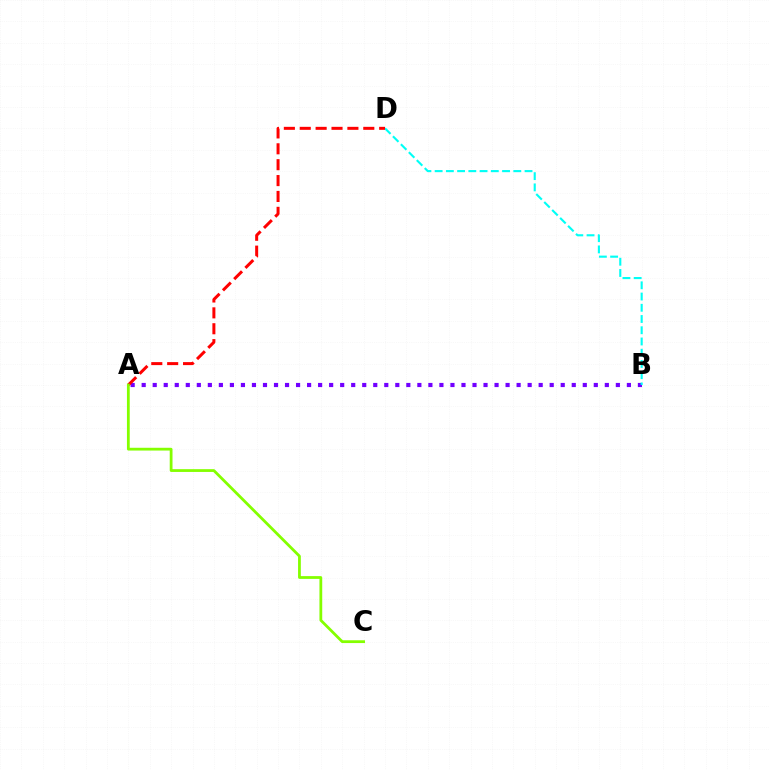{('A', 'B'): [{'color': '#7200ff', 'line_style': 'dotted', 'thickness': 3.0}], ('B', 'D'): [{'color': '#00fff6', 'line_style': 'dashed', 'thickness': 1.53}], ('A', 'D'): [{'color': '#ff0000', 'line_style': 'dashed', 'thickness': 2.16}], ('A', 'C'): [{'color': '#84ff00', 'line_style': 'solid', 'thickness': 2.0}]}